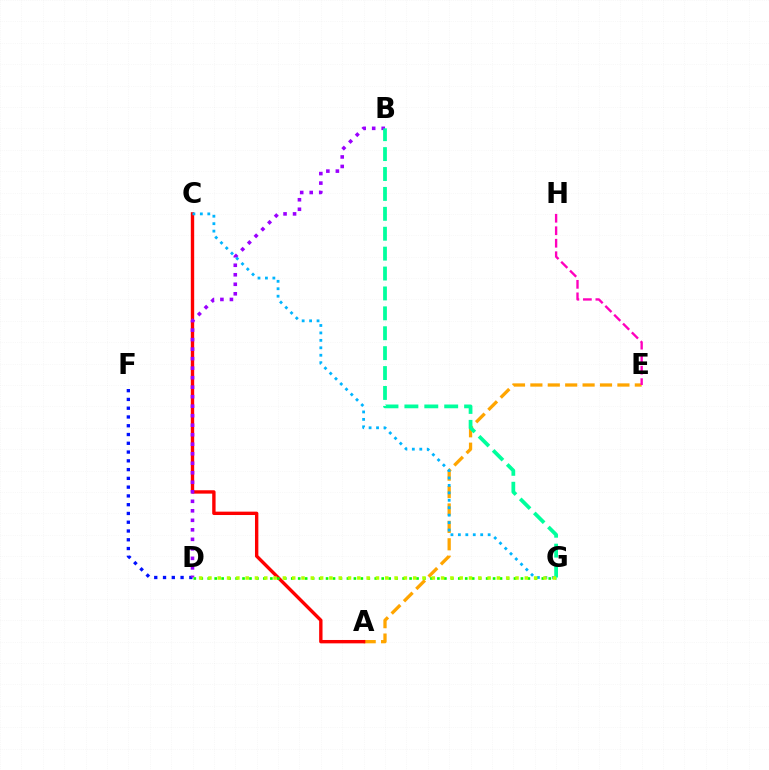{('A', 'E'): [{'color': '#ffa500', 'line_style': 'dashed', 'thickness': 2.37}], ('D', 'F'): [{'color': '#0010ff', 'line_style': 'dotted', 'thickness': 2.38}], ('A', 'C'): [{'color': '#ff0000', 'line_style': 'solid', 'thickness': 2.43}], ('B', 'D'): [{'color': '#9b00ff', 'line_style': 'dotted', 'thickness': 2.58}], ('C', 'G'): [{'color': '#00b5ff', 'line_style': 'dotted', 'thickness': 2.02}], ('D', 'G'): [{'color': '#08ff00', 'line_style': 'dotted', 'thickness': 1.89}, {'color': '#b3ff00', 'line_style': 'dotted', 'thickness': 2.53}], ('E', 'H'): [{'color': '#ff00bd', 'line_style': 'dashed', 'thickness': 1.7}], ('B', 'G'): [{'color': '#00ff9d', 'line_style': 'dashed', 'thickness': 2.7}]}